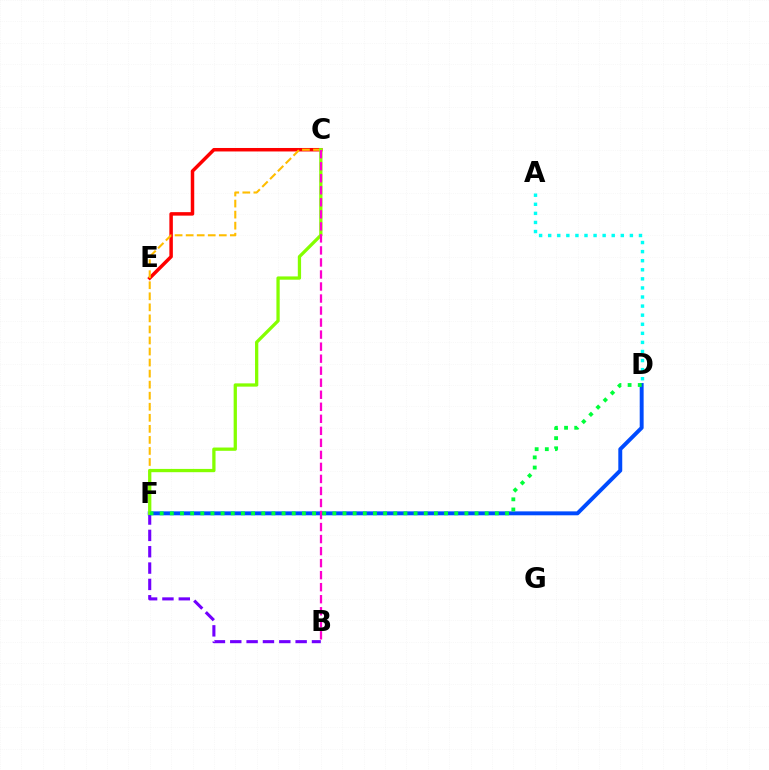{('B', 'F'): [{'color': '#7200ff', 'line_style': 'dashed', 'thickness': 2.22}], ('D', 'F'): [{'color': '#004bff', 'line_style': 'solid', 'thickness': 2.83}, {'color': '#00ff39', 'line_style': 'dotted', 'thickness': 2.76}], ('C', 'E'): [{'color': '#ff0000', 'line_style': 'solid', 'thickness': 2.51}], ('C', 'F'): [{'color': '#ffbd00', 'line_style': 'dashed', 'thickness': 1.5}, {'color': '#84ff00', 'line_style': 'solid', 'thickness': 2.36}], ('A', 'D'): [{'color': '#00fff6', 'line_style': 'dotted', 'thickness': 2.47}], ('B', 'C'): [{'color': '#ff00cf', 'line_style': 'dashed', 'thickness': 1.63}]}